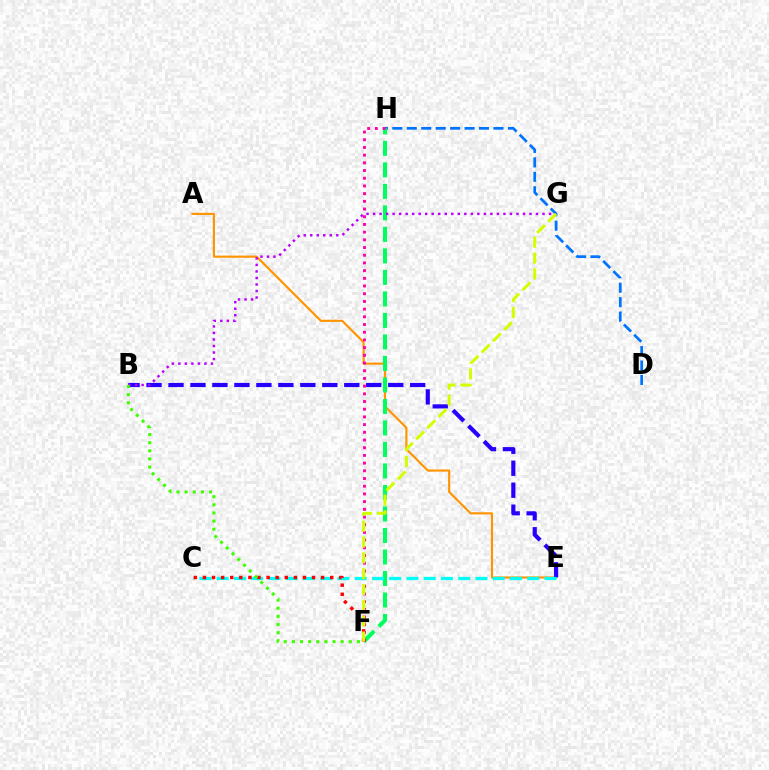{('D', 'H'): [{'color': '#0074ff', 'line_style': 'dashed', 'thickness': 1.96}], ('A', 'E'): [{'color': '#ff9400', 'line_style': 'solid', 'thickness': 1.54}], ('F', 'H'): [{'color': '#00ff5c', 'line_style': 'dashed', 'thickness': 2.92}, {'color': '#ff00ac', 'line_style': 'dotted', 'thickness': 2.09}], ('B', 'E'): [{'color': '#2500ff', 'line_style': 'dashed', 'thickness': 2.99}], ('B', 'G'): [{'color': '#b900ff', 'line_style': 'dotted', 'thickness': 1.77}], ('C', 'E'): [{'color': '#00fff6', 'line_style': 'dashed', 'thickness': 2.34}], ('C', 'F'): [{'color': '#ff0000', 'line_style': 'dotted', 'thickness': 2.47}], ('B', 'F'): [{'color': '#3dff00', 'line_style': 'dotted', 'thickness': 2.21}], ('F', 'G'): [{'color': '#d1ff00', 'line_style': 'dashed', 'thickness': 2.15}]}